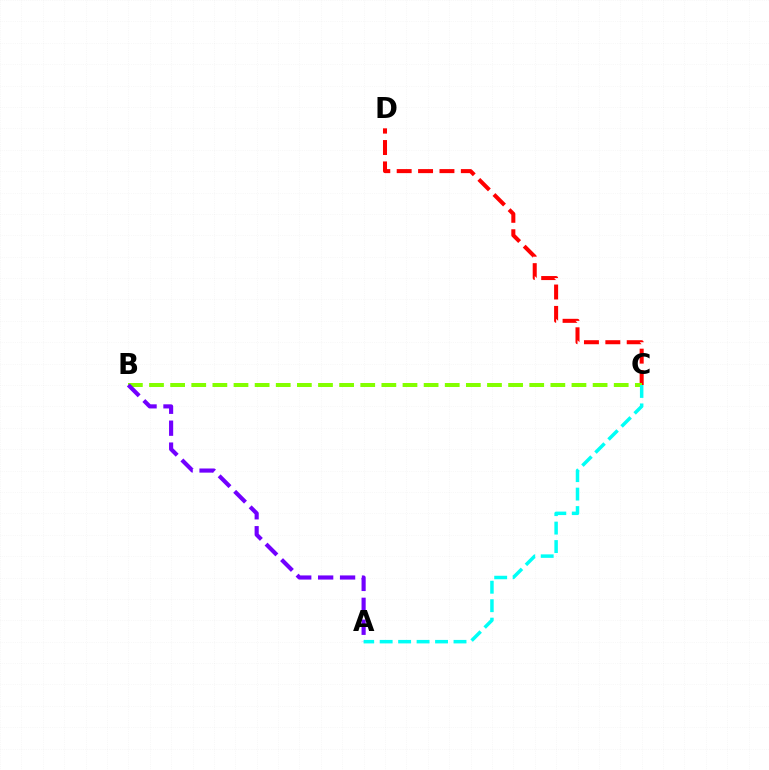{('C', 'D'): [{'color': '#ff0000', 'line_style': 'dashed', 'thickness': 2.91}], ('B', 'C'): [{'color': '#84ff00', 'line_style': 'dashed', 'thickness': 2.87}], ('A', 'B'): [{'color': '#7200ff', 'line_style': 'dashed', 'thickness': 2.98}], ('A', 'C'): [{'color': '#00fff6', 'line_style': 'dashed', 'thickness': 2.51}]}